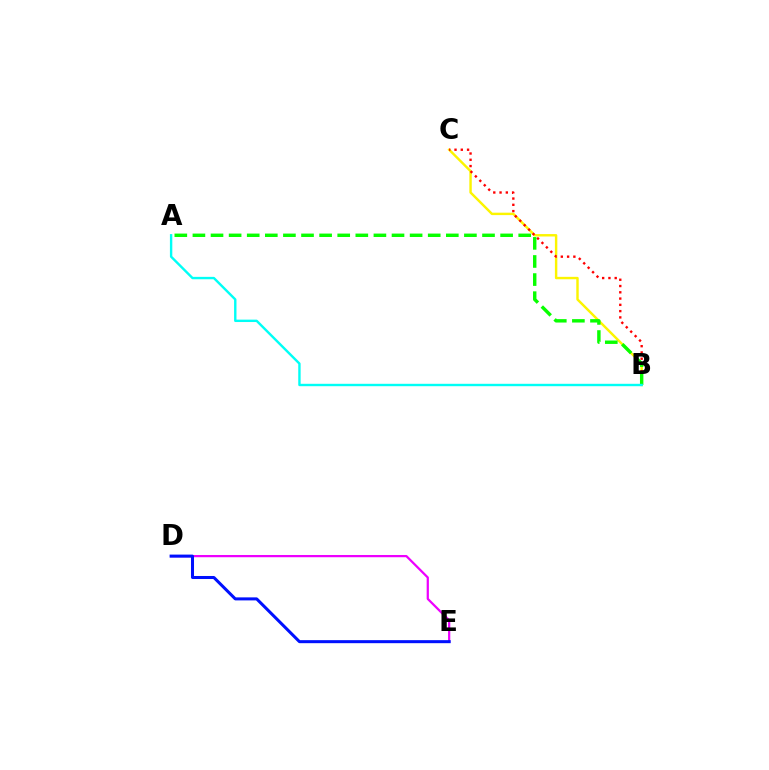{('D', 'E'): [{'color': '#ee00ff', 'line_style': 'solid', 'thickness': 1.61}, {'color': '#0010ff', 'line_style': 'solid', 'thickness': 2.18}], ('B', 'C'): [{'color': '#fcf500', 'line_style': 'solid', 'thickness': 1.74}, {'color': '#ff0000', 'line_style': 'dotted', 'thickness': 1.7}], ('A', 'B'): [{'color': '#08ff00', 'line_style': 'dashed', 'thickness': 2.46}, {'color': '#00fff6', 'line_style': 'solid', 'thickness': 1.72}]}